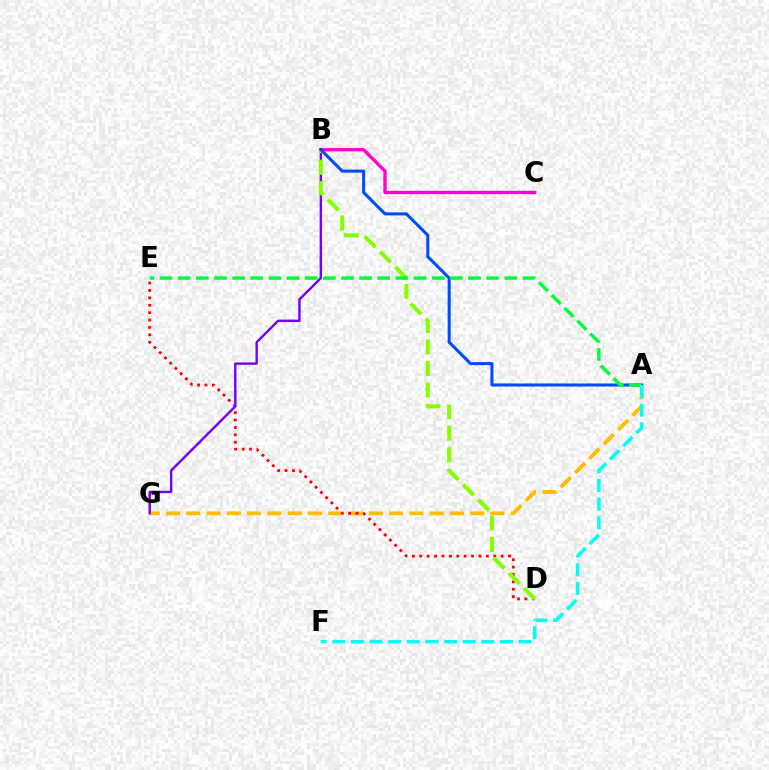{('A', 'G'): [{'color': '#ffbd00', 'line_style': 'dashed', 'thickness': 2.76}], ('B', 'C'): [{'color': '#ff00cf', 'line_style': 'solid', 'thickness': 2.4}], ('D', 'E'): [{'color': '#ff0000', 'line_style': 'dotted', 'thickness': 2.01}], ('B', 'G'): [{'color': '#7200ff', 'line_style': 'solid', 'thickness': 1.73}], ('B', 'D'): [{'color': '#84ff00', 'line_style': 'dashed', 'thickness': 2.92}], ('A', 'B'): [{'color': '#004bff', 'line_style': 'solid', 'thickness': 2.19}], ('A', 'E'): [{'color': '#00ff39', 'line_style': 'dashed', 'thickness': 2.46}], ('A', 'F'): [{'color': '#00fff6', 'line_style': 'dashed', 'thickness': 2.53}]}